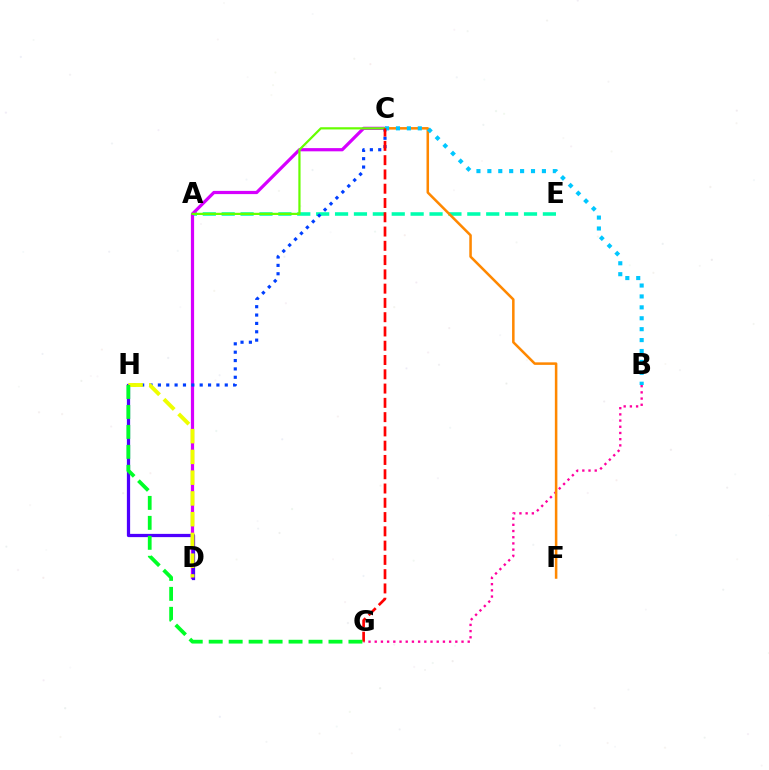{('A', 'E'): [{'color': '#00ffaf', 'line_style': 'dashed', 'thickness': 2.57}], ('C', 'D'): [{'color': '#d600ff', 'line_style': 'solid', 'thickness': 2.31}], ('B', 'G'): [{'color': '#ff00a0', 'line_style': 'dotted', 'thickness': 1.68}], ('C', 'H'): [{'color': '#003fff', 'line_style': 'dotted', 'thickness': 2.27}], ('C', 'F'): [{'color': '#ff8800', 'line_style': 'solid', 'thickness': 1.82}], ('D', 'H'): [{'color': '#4f00ff', 'line_style': 'solid', 'thickness': 2.34}, {'color': '#eeff00', 'line_style': 'dashed', 'thickness': 2.82}], ('A', 'C'): [{'color': '#66ff00', 'line_style': 'solid', 'thickness': 1.6}], ('B', 'C'): [{'color': '#00c7ff', 'line_style': 'dotted', 'thickness': 2.96}], ('C', 'G'): [{'color': '#ff0000', 'line_style': 'dashed', 'thickness': 1.94}], ('G', 'H'): [{'color': '#00ff27', 'line_style': 'dashed', 'thickness': 2.71}]}